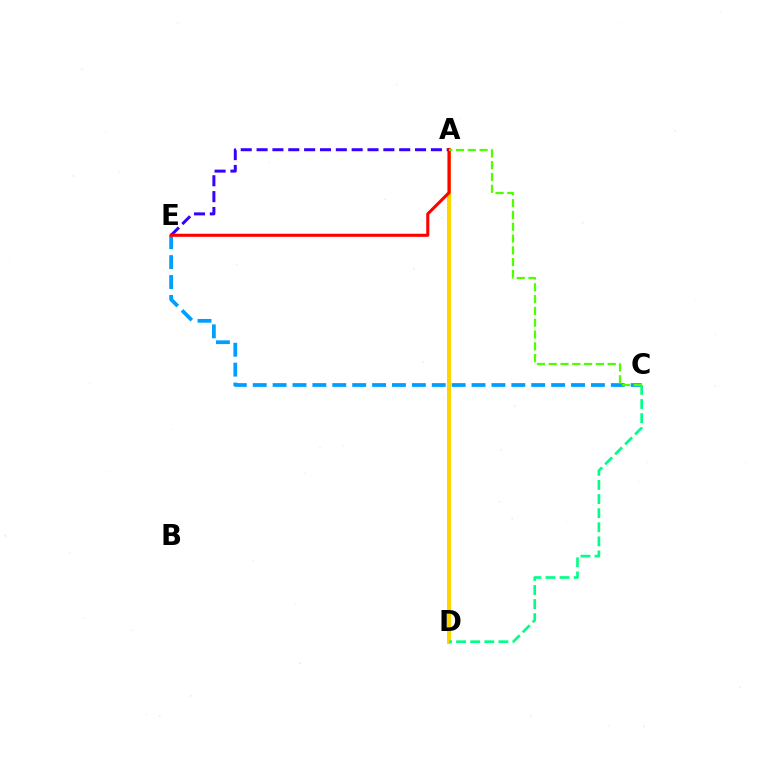{('A', 'D'): [{'color': '#ff00ed', 'line_style': 'dashed', 'thickness': 1.54}, {'color': '#ffd500', 'line_style': 'solid', 'thickness': 2.9}], ('A', 'E'): [{'color': '#3700ff', 'line_style': 'dashed', 'thickness': 2.15}, {'color': '#ff0000', 'line_style': 'solid', 'thickness': 2.21}], ('C', 'E'): [{'color': '#009eff', 'line_style': 'dashed', 'thickness': 2.7}], ('C', 'D'): [{'color': '#00ff86', 'line_style': 'dashed', 'thickness': 1.92}], ('A', 'C'): [{'color': '#4fff00', 'line_style': 'dashed', 'thickness': 1.6}]}